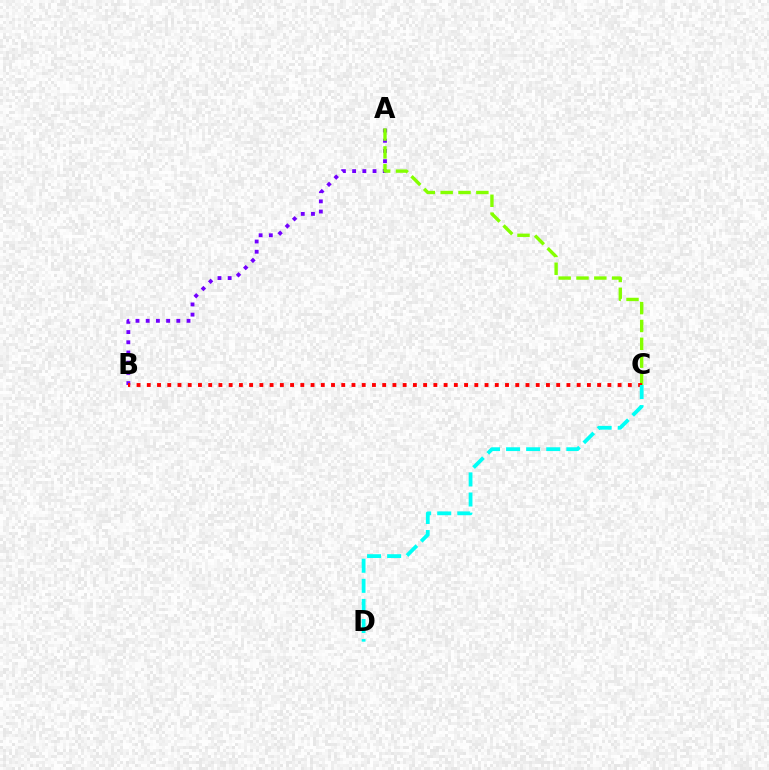{('A', 'B'): [{'color': '#7200ff', 'line_style': 'dotted', 'thickness': 2.77}], ('A', 'C'): [{'color': '#84ff00', 'line_style': 'dashed', 'thickness': 2.42}], ('B', 'C'): [{'color': '#ff0000', 'line_style': 'dotted', 'thickness': 2.78}], ('C', 'D'): [{'color': '#00fff6', 'line_style': 'dashed', 'thickness': 2.73}]}